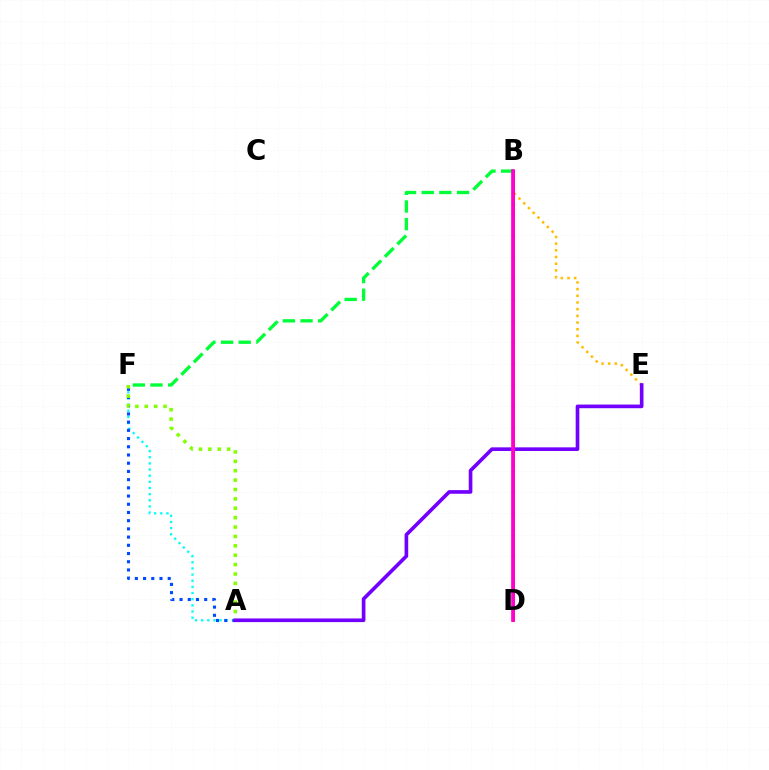{('B', 'E'): [{'color': '#ffbd00', 'line_style': 'dotted', 'thickness': 1.82}], ('A', 'F'): [{'color': '#00fff6', 'line_style': 'dotted', 'thickness': 1.67}, {'color': '#004bff', 'line_style': 'dotted', 'thickness': 2.23}, {'color': '#84ff00', 'line_style': 'dotted', 'thickness': 2.55}], ('A', 'E'): [{'color': '#7200ff', 'line_style': 'solid', 'thickness': 2.63}], ('B', 'F'): [{'color': '#00ff39', 'line_style': 'dashed', 'thickness': 2.4}], ('B', 'D'): [{'color': '#ff0000', 'line_style': 'solid', 'thickness': 2.01}, {'color': '#ff00cf', 'line_style': 'solid', 'thickness': 2.65}]}